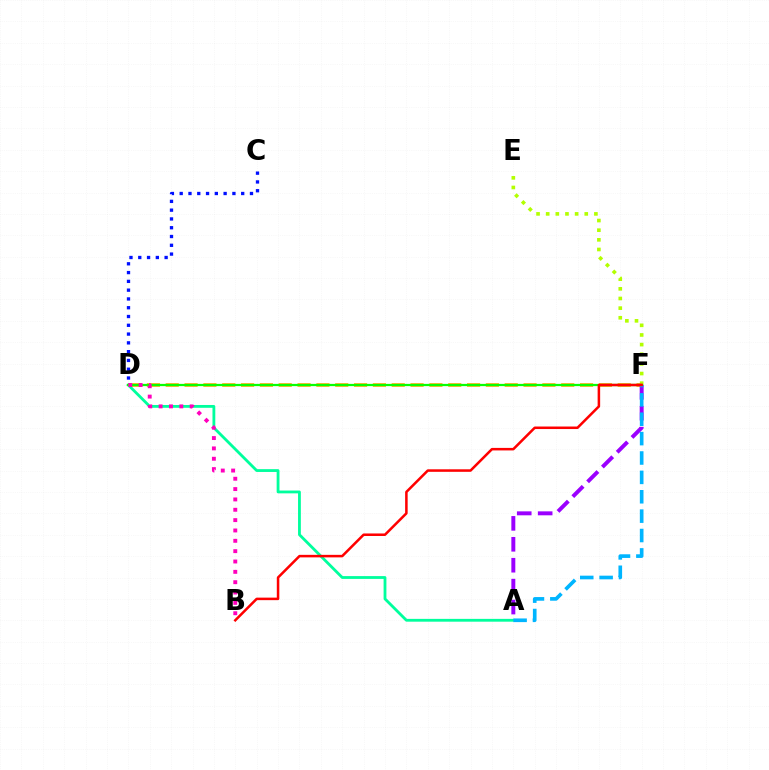{('C', 'D'): [{'color': '#0010ff', 'line_style': 'dotted', 'thickness': 2.39}], ('E', 'F'): [{'color': '#b3ff00', 'line_style': 'dotted', 'thickness': 2.62}], ('D', 'F'): [{'color': '#ffa500', 'line_style': 'dashed', 'thickness': 2.56}, {'color': '#08ff00', 'line_style': 'solid', 'thickness': 1.61}], ('A', 'D'): [{'color': '#00ff9d', 'line_style': 'solid', 'thickness': 2.03}], ('A', 'F'): [{'color': '#9b00ff', 'line_style': 'dashed', 'thickness': 2.84}, {'color': '#00b5ff', 'line_style': 'dashed', 'thickness': 2.63}], ('B', 'D'): [{'color': '#ff00bd', 'line_style': 'dotted', 'thickness': 2.81}], ('B', 'F'): [{'color': '#ff0000', 'line_style': 'solid', 'thickness': 1.82}]}